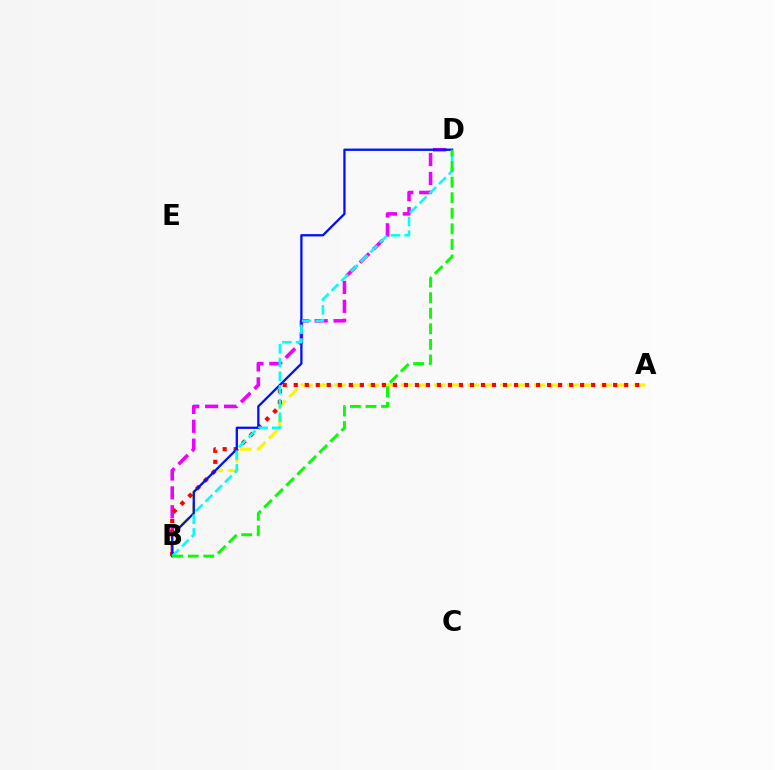{('B', 'D'): [{'color': '#ee00ff', 'line_style': 'dashed', 'thickness': 2.57}, {'color': '#0010ff', 'line_style': 'solid', 'thickness': 1.65}, {'color': '#00fff6', 'line_style': 'dashed', 'thickness': 1.86}, {'color': '#08ff00', 'line_style': 'dashed', 'thickness': 2.11}], ('A', 'B'): [{'color': '#fcf500', 'line_style': 'dashed', 'thickness': 2.26}, {'color': '#ff0000', 'line_style': 'dotted', 'thickness': 2.99}]}